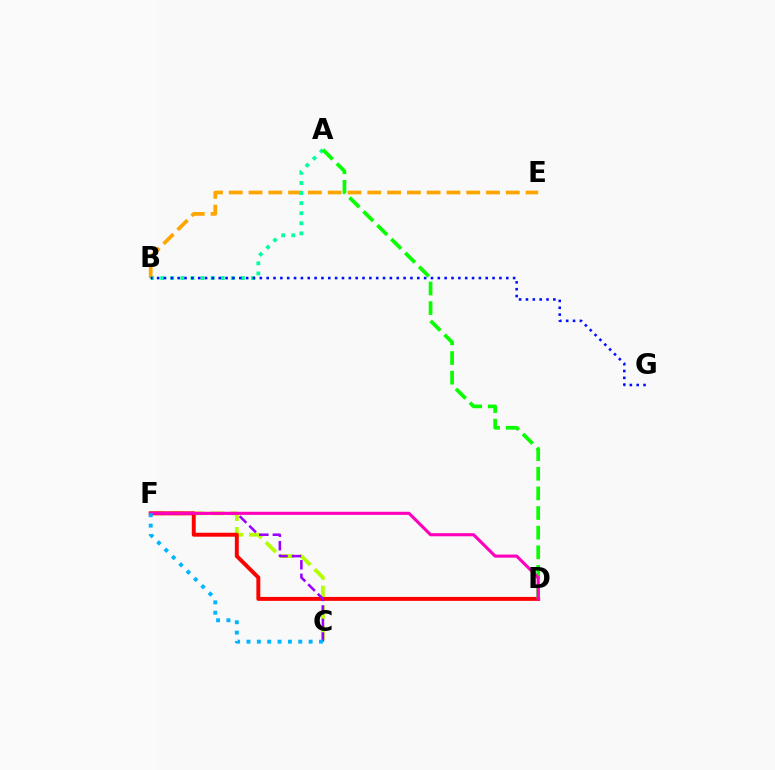{('C', 'F'): [{'color': '#b3ff00', 'line_style': 'dashed', 'thickness': 2.71}, {'color': '#9b00ff', 'line_style': 'dashed', 'thickness': 1.84}, {'color': '#00b5ff', 'line_style': 'dotted', 'thickness': 2.81}], ('B', 'E'): [{'color': '#ffa500', 'line_style': 'dashed', 'thickness': 2.69}], ('A', 'B'): [{'color': '#00ff9d', 'line_style': 'dotted', 'thickness': 2.74}], ('D', 'F'): [{'color': '#ff0000', 'line_style': 'solid', 'thickness': 2.83}, {'color': '#ff00bd', 'line_style': 'solid', 'thickness': 2.24}], ('B', 'G'): [{'color': '#0010ff', 'line_style': 'dotted', 'thickness': 1.86}], ('A', 'D'): [{'color': '#08ff00', 'line_style': 'dashed', 'thickness': 2.67}]}